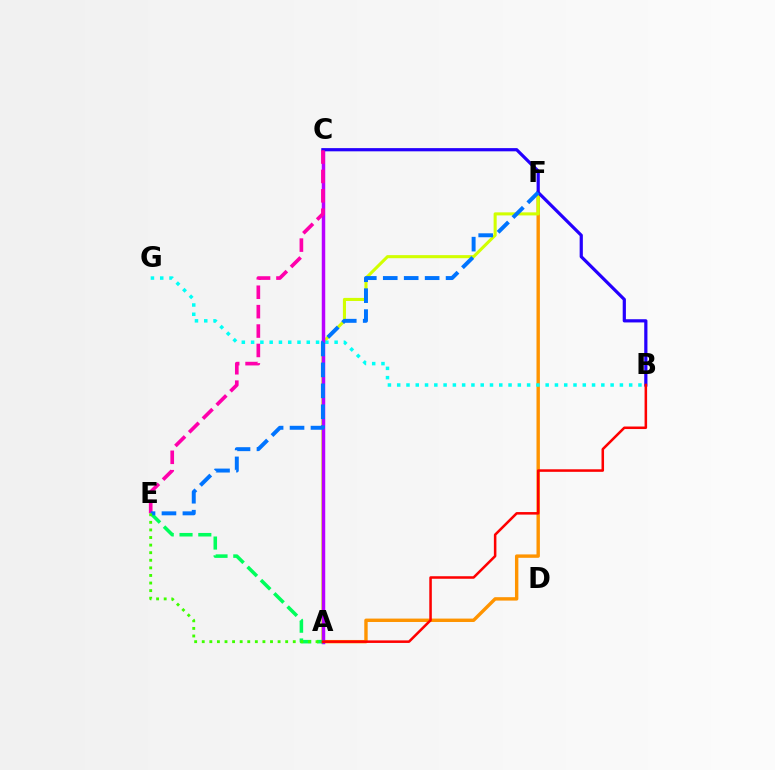{('A', 'F'): [{'color': '#ff9400', 'line_style': 'solid', 'thickness': 2.45}, {'color': '#d1ff00', 'line_style': 'solid', 'thickness': 2.21}], ('B', 'G'): [{'color': '#00fff6', 'line_style': 'dotted', 'thickness': 2.52}], ('A', 'C'): [{'color': '#b900ff', 'line_style': 'solid', 'thickness': 2.5}], ('A', 'E'): [{'color': '#00ff5c', 'line_style': 'dashed', 'thickness': 2.55}, {'color': '#3dff00', 'line_style': 'dotted', 'thickness': 2.06}], ('B', 'C'): [{'color': '#2500ff', 'line_style': 'solid', 'thickness': 2.31}], ('A', 'B'): [{'color': '#ff0000', 'line_style': 'solid', 'thickness': 1.82}], ('C', 'E'): [{'color': '#ff00ac', 'line_style': 'dashed', 'thickness': 2.64}], ('E', 'F'): [{'color': '#0074ff', 'line_style': 'dashed', 'thickness': 2.85}]}